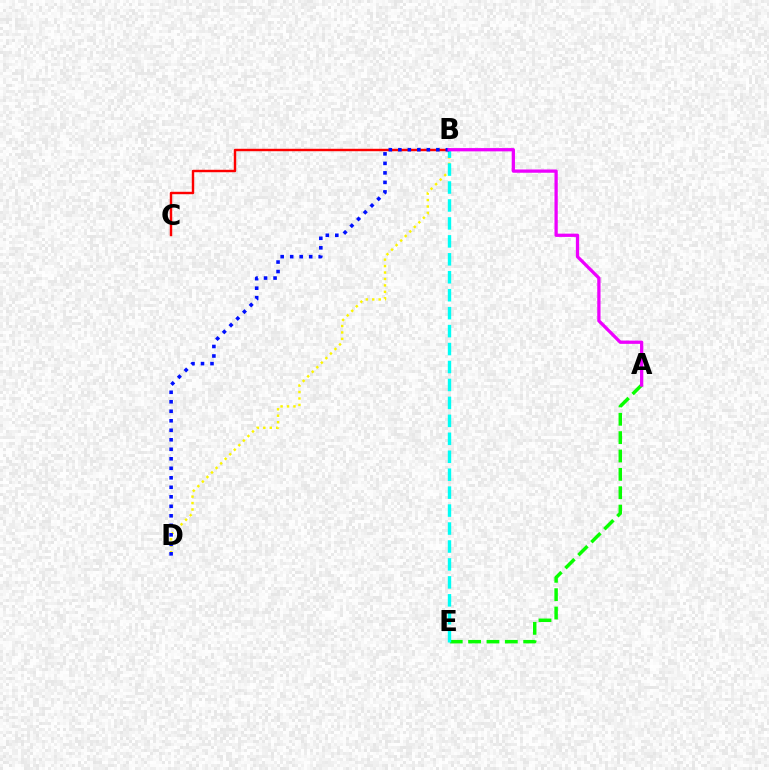{('B', 'C'): [{'color': '#ff0000', 'line_style': 'solid', 'thickness': 1.75}], ('A', 'E'): [{'color': '#08ff00', 'line_style': 'dashed', 'thickness': 2.49}], ('B', 'D'): [{'color': '#fcf500', 'line_style': 'dotted', 'thickness': 1.75}, {'color': '#0010ff', 'line_style': 'dotted', 'thickness': 2.58}], ('B', 'E'): [{'color': '#00fff6', 'line_style': 'dashed', 'thickness': 2.44}], ('A', 'B'): [{'color': '#ee00ff', 'line_style': 'solid', 'thickness': 2.36}]}